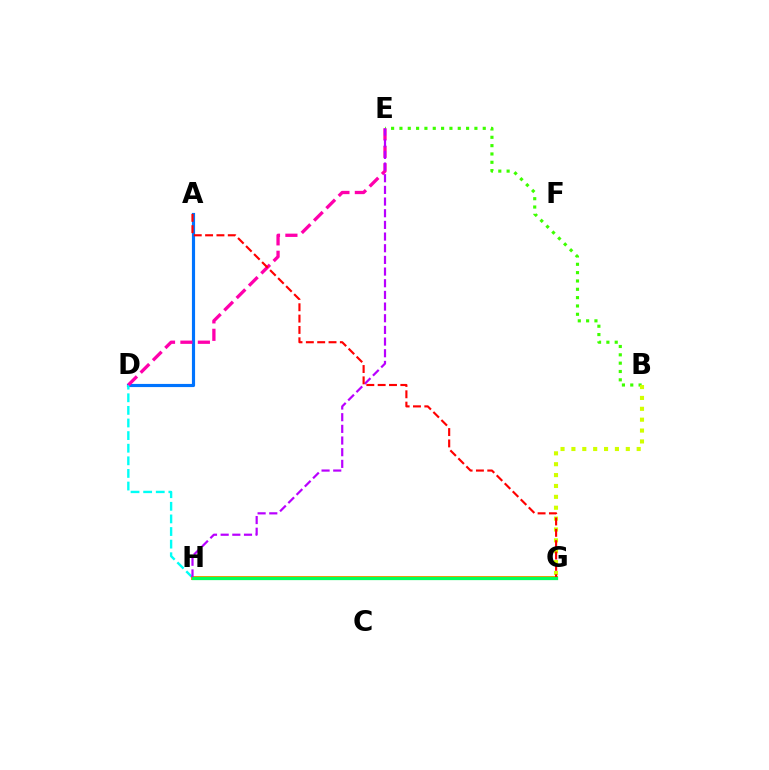{('A', 'D'): [{'color': '#0074ff', 'line_style': 'solid', 'thickness': 2.27}], ('D', 'H'): [{'color': '#00fff6', 'line_style': 'dashed', 'thickness': 1.71}], ('D', 'E'): [{'color': '#ff00ac', 'line_style': 'dashed', 'thickness': 2.37}], ('B', 'E'): [{'color': '#3dff00', 'line_style': 'dotted', 'thickness': 2.26}], ('G', 'H'): [{'color': '#2500ff', 'line_style': 'dotted', 'thickness': 2.76}, {'color': '#ff9400', 'line_style': 'solid', 'thickness': 2.88}, {'color': '#00ff5c', 'line_style': 'solid', 'thickness': 2.34}], ('B', 'G'): [{'color': '#d1ff00', 'line_style': 'dotted', 'thickness': 2.96}], ('E', 'H'): [{'color': '#b900ff', 'line_style': 'dashed', 'thickness': 1.59}], ('A', 'G'): [{'color': '#ff0000', 'line_style': 'dashed', 'thickness': 1.54}]}